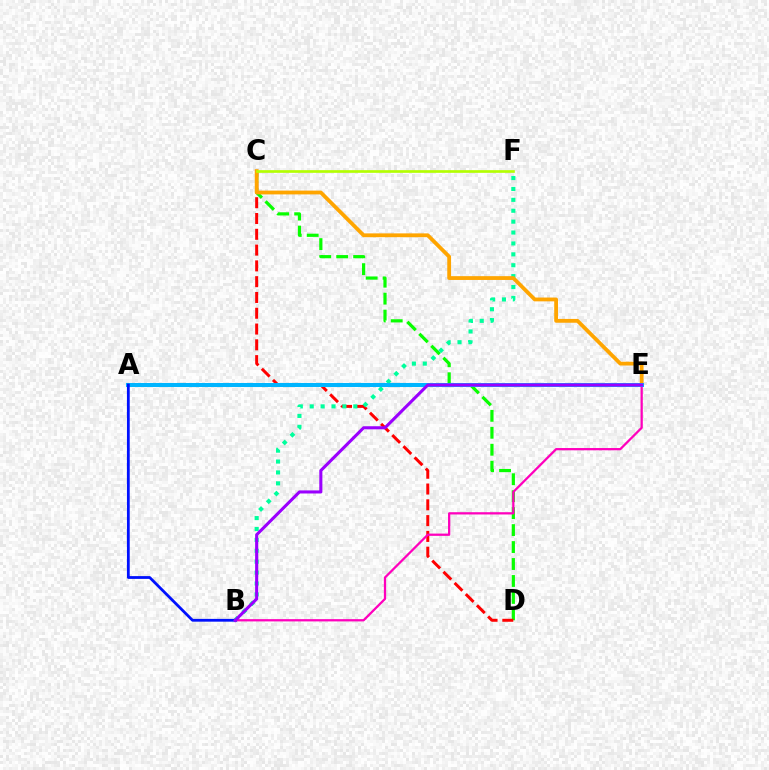{('C', 'D'): [{'color': '#08ff00', 'line_style': 'dashed', 'thickness': 2.3}, {'color': '#ff0000', 'line_style': 'dashed', 'thickness': 2.15}], ('B', 'F'): [{'color': '#00ff9d', 'line_style': 'dotted', 'thickness': 2.96}], ('C', 'E'): [{'color': '#ffa500', 'line_style': 'solid', 'thickness': 2.74}], ('B', 'E'): [{'color': '#ff00bd', 'line_style': 'solid', 'thickness': 1.63}, {'color': '#9b00ff', 'line_style': 'solid', 'thickness': 2.22}], ('A', 'E'): [{'color': '#00b5ff', 'line_style': 'solid', 'thickness': 2.91}], ('A', 'B'): [{'color': '#0010ff', 'line_style': 'solid', 'thickness': 2.0}], ('C', 'F'): [{'color': '#b3ff00', 'line_style': 'solid', 'thickness': 1.92}]}